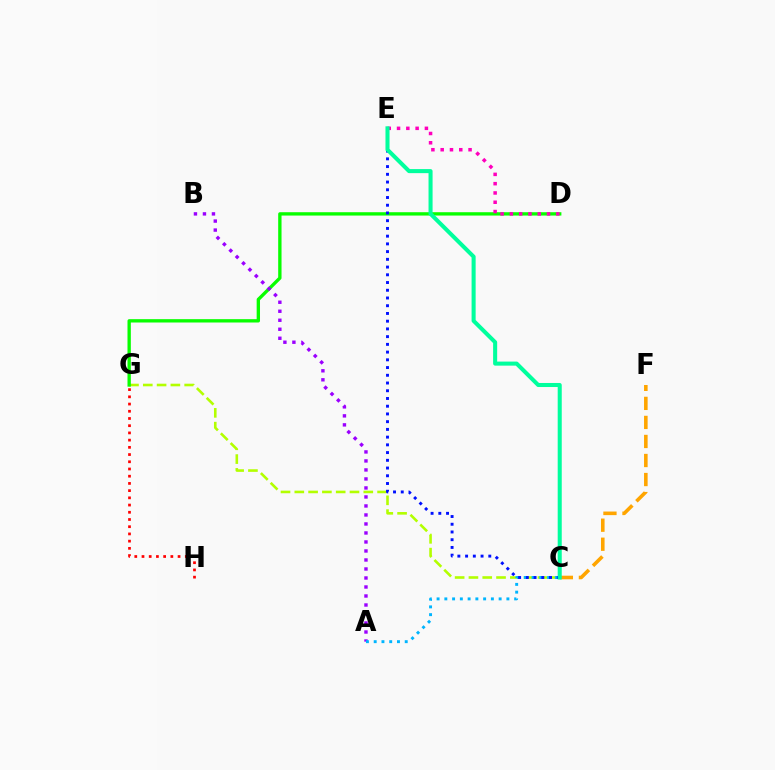{('C', 'G'): [{'color': '#b3ff00', 'line_style': 'dashed', 'thickness': 1.87}], ('D', 'G'): [{'color': '#08ff00', 'line_style': 'solid', 'thickness': 2.41}], ('A', 'B'): [{'color': '#9b00ff', 'line_style': 'dotted', 'thickness': 2.45}], ('G', 'H'): [{'color': '#ff0000', 'line_style': 'dotted', 'thickness': 1.96}], ('A', 'C'): [{'color': '#00b5ff', 'line_style': 'dotted', 'thickness': 2.11}], ('D', 'E'): [{'color': '#ff00bd', 'line_style': 'dotted', 'thickness': 2.52}], ('C', 'F'): [{'color': '#ffa500', 'line_style': 'dashed', 'thickness': 2.59}], ('C', 'E'): [{'color': '#0010ff', 'line_style': 'dotted', 'thickness': 2.1}, {'color': '#00ff9d', 'line_style': 'solid', 'thickness': 2.91}]}